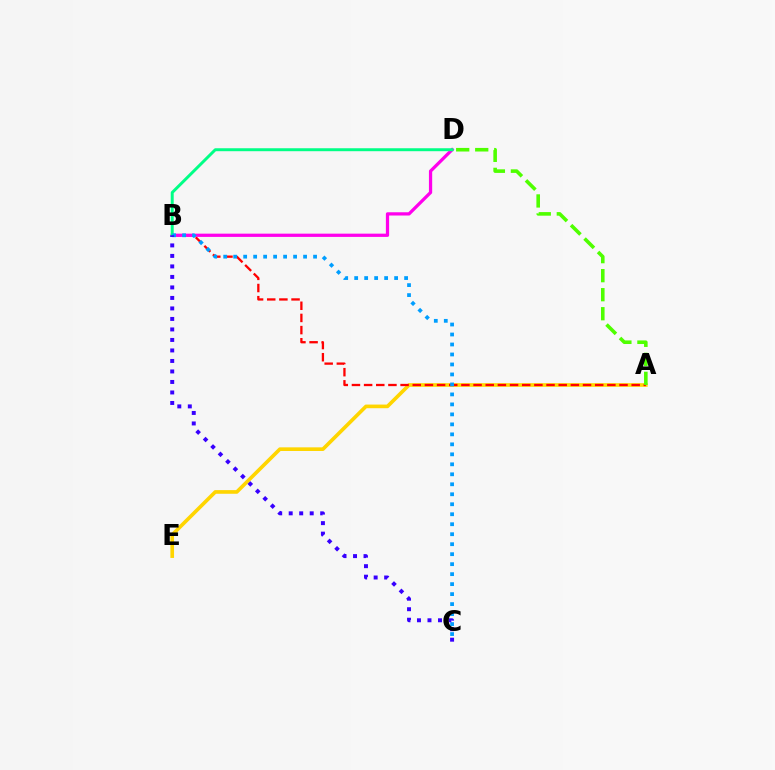{('A', 'E'): [{'color': '#ffd500', 'line_style': 'solid', 'thickness': 2.63}], ('A', 'B'): [{'color': '#ff0000', 'line_style': 'dashed', 'thickness': 1.65}], ('B', 'D'): [{'color': '#ff00ed', 'line_style': 'solid', 'thickness': 2.34}, {'color': '#00ff86', 'line_style': 'solid', 'thickness': 2.13}], ('B', 'C'): [{'color': '#009eff', 'line_style': 'dotted', 'thickness': 2.71}, {'color': '#3700ff', 'line_style': 'dotted', 'thickness': 2.85}], ('A', 'D'): [{'color': '#4fff00', 'line_style': 'dashed', 'thickness': 2.58}]}